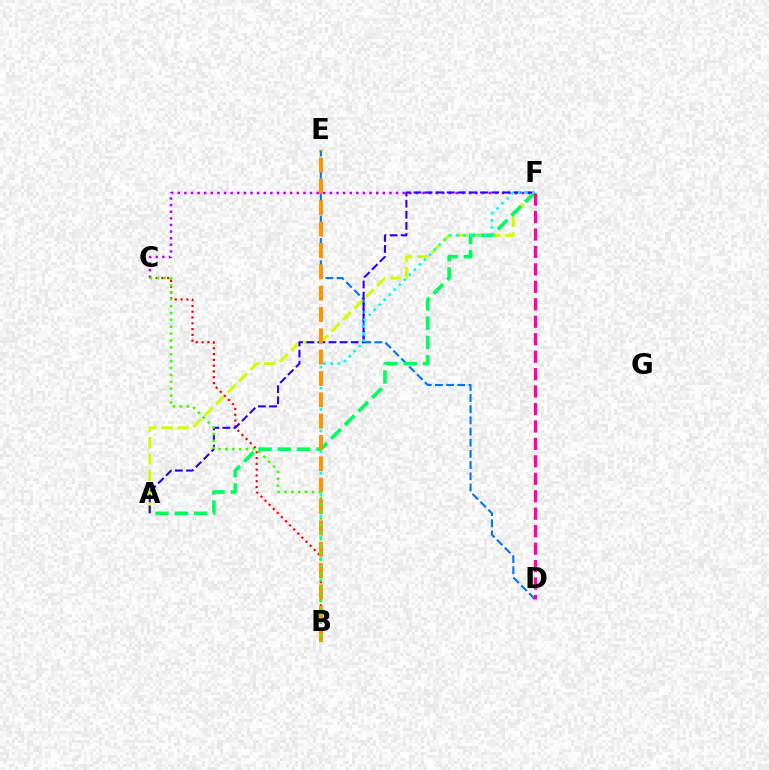{('A', 'F'): [{'color': '#d1ff00', 'line_style': 'dashed', 'thickness': 2.19}, {'color': '#00ff5c', 'line_style': 'dashed', 'thickness': 2.63}, {'color': '#2500ff', 'line_style': 'dashed', 'thickness': 1.51}], ('B', 'C'): [{'color': '#ff0000', 'line_style': 'dotted', 'thickness': 1.57}, {'color': '#3dff00', 'line_style': 'dotted', 'thickness': 1.87}], ('D', 'E'): [{'color': '#0074ff', 'line_style': 'dashed', 'thickness': 1.52}], ('C', 'F'): [{'color': '#b900ff', 'line_style': 'dotted', 'thickness': 1.8}], ('B', 'F'): [{'color': '#00fff6', 'line_style': 'dotted', 'thickness': 1.93}], ('D', 'F'): [{'color': '#ff00ac', 'line_style': 'dashed', 'thickness': 2.37}], ('B', 'E'): [{'color': '#ff9400', 'line_style': 'dashed', 'thickness': 2.9}]}